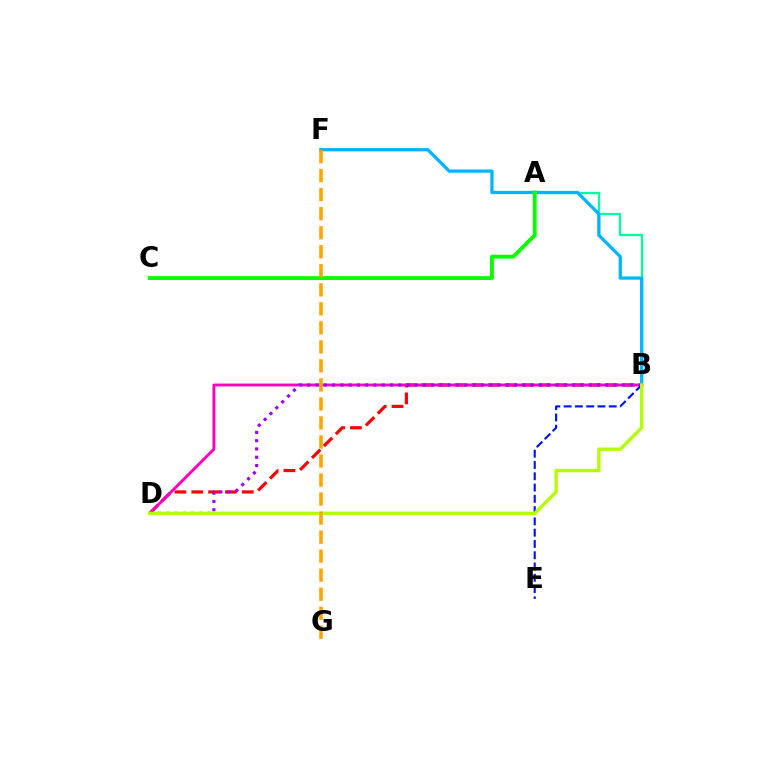{('B', 'D'): [{'color': '#ff0000', 'line_style': 'dashed', 'thickness': 2.29}, {'color': '#ff00bd', 'line_style': 'solid', 'thickness': 2.07}, {'color': '#9b00ff', 'line_style': 'dotted', 'thickness': 2.25}, {'color': '#b3ff00', 'line_style': 'solid', 'thickness': 2.43}], ('A', 'B'): [{'color': '#00ff9d', 'line_style': 'solid', 'thickness': 1.63}], ('B', 'F'): [{'color': '#00b5ff', 'line_style': 'solid', 'thickness': 2.35}], ('A', 'C'): [{'color': '#08ff00', 'line_style': 'solid', 'thickness': 2.77}], ('B', 'E'): [{'color': '#0010ff', 'line_style': 'dashed', 'thickness': 1.53}], ('F', 'G'): [{'color': '#ffa500', 'line_style': 'dashed', 'thickness': 2.58}]}